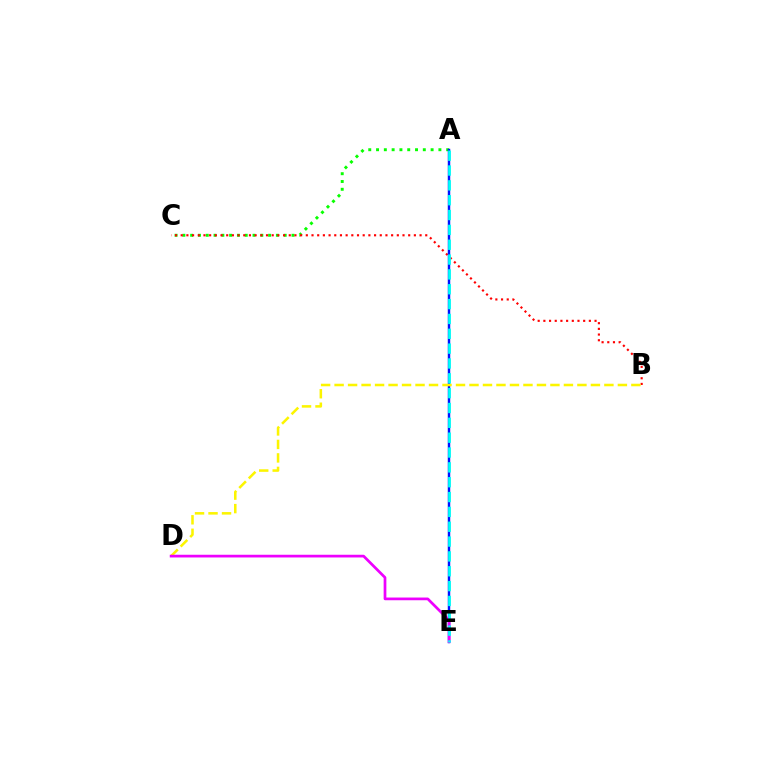{('A', 'C'): [{'color': '#08ff00', 'line_style': 'dotted', 'thickness': 2.12}], ('B', 'C'): [{'color': '#ff0000', 'line_style': 'dotted', 'thickness': 1.55}], ('A', 'E'): [{'color': '#0010ff', 'line_style': 'solid', 'thickness': 1.76}, {'color': '#00fff6', 'line_style': 'dashed', 'thickness': 2.02}], ('B', 'D'): [{'color': '#fcf500', 'line_style': 'dashed', 'thickness': 1.83}], ('D', 'E'): [{'color': '#ee00ff', 'line_style': 'solid', 'thickness': 1.96}]}